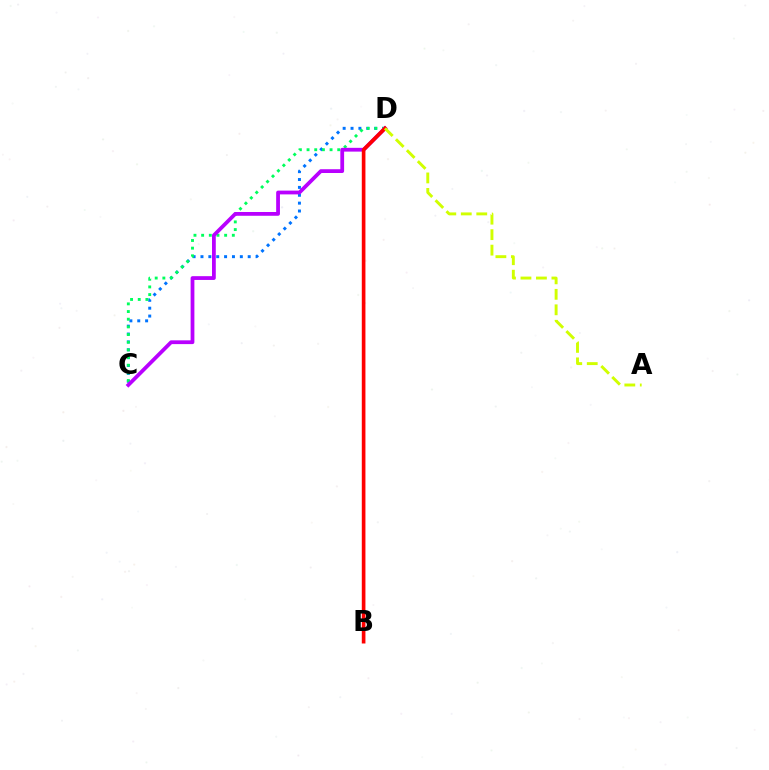{('C', 'D'): [{'color': '#0074ff', 'line_style': 'dotted', 'thickness': 2.14}, {'color': '#00ff5c', 'line_style': 'dotted', 'thickness': 2.08}, {'color': '#b900ff', 'line_style': 'solid', 'thickness': 2.72}], ('B', 'D'): [{'color': '#ff0000', 'line_style': 'solid', 'thickness': 2.62}], ('A', 'D'): [{'color': '#d1ff00', 'line_style': 'dashed', 'thickness': 2.1}]}